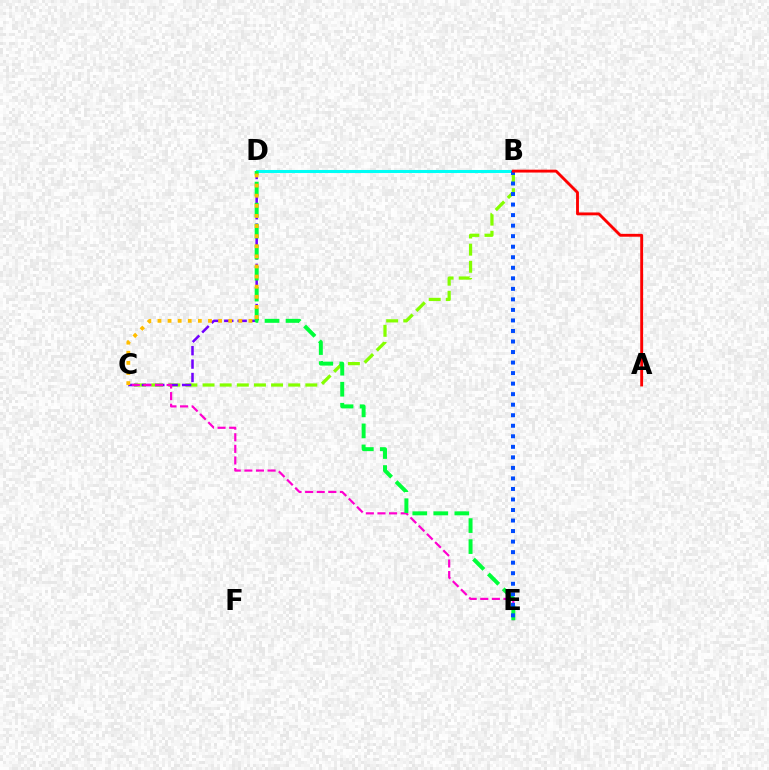{('B', 'C'): [{'color': '#84ff00', 'line_style': 'dashed', 'thickness': 2.33}], ('C', 'D'): [{'color': '#7200ff', 'line_style': 'dashed', 'thickness': 1.82}, {'color': '#ffbd00', 'line_style': 'dotted', 'thickness': 2.75}], ('B', 'D'): [{'color': '#00fff6', 'line_style': 'solid', 'thickness': 2.2}], ('C', 'E'): [{'color': '#ff00cf', 'line_style': 'dashed', 'thickness': 1.58}], ('D', 'E'): [{'color': '#00ff39', 'line_style': 'dashed', 'thickness': 2.85}], ('B', 'E'): [{'color': '#004bff', 'line_style': 'dotted', 'thickness': 2.86}], ('A', 'B'): [{'color': '#ff0000', 'line_style': 'solid', 'thickness': 2.06}]}